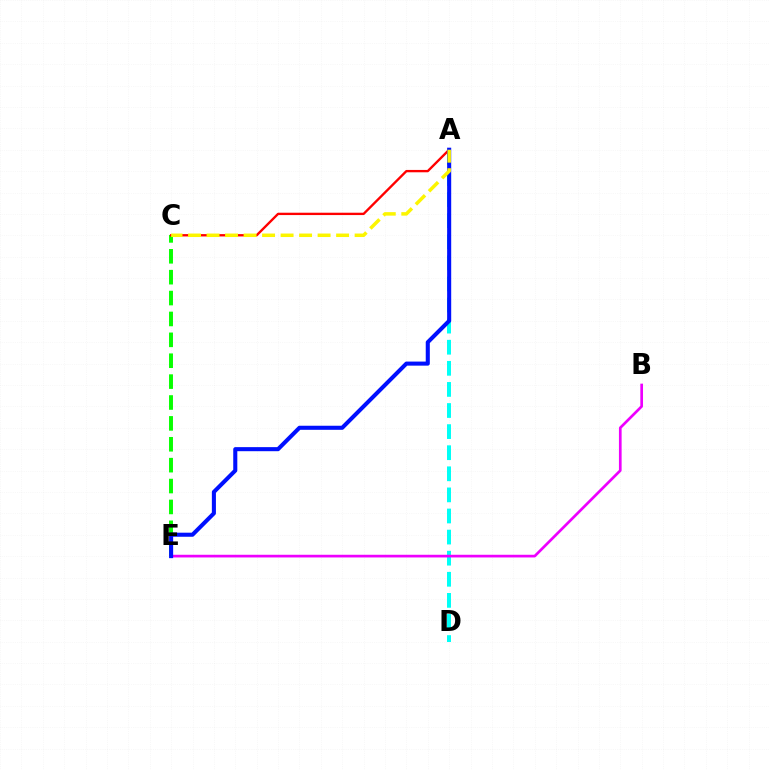{('A', 'D'): [{'color': '#00fff6', 'line_style': 'dashed', 'thickness': 2.87}], ('C', 'E'): [{'color': '#08ff00', 'line_style': 'dashed', 'thickness': 2.84}], ('B', 'E'): [{'color': '#ee00ff', 'line_style': 'solid', 'thickness': 1.94}], ('A', 'C'): [{'color': '#ff0000', 'line_style': 'solid', 'thickness': 1.69}, {'color': '#fcf500', 'line_style': 'dashed', 'thickness': 2.51}], ('A', 'E'): [{'color': '#0010ff', 'line_style': 'solid', 'thickness': 2.93}]}